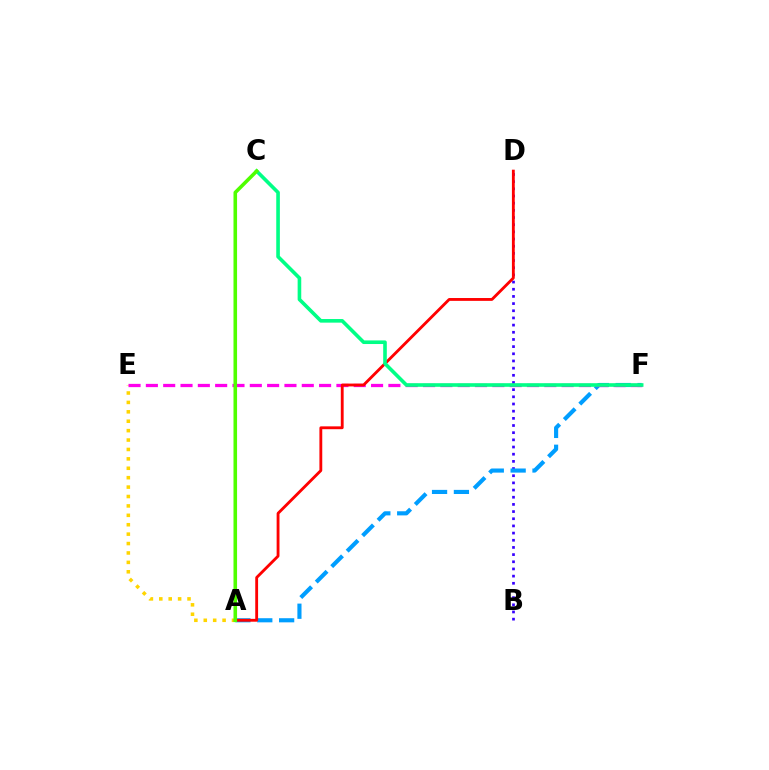{('B', 'D'): [{'color': '#3700ff', 'line_style': 'dotted', 'thickness': 1.95}], ('A', 'E'): [{'color': '#ffd500', 'line_style': 'dotted', 'thickness': 2.56}], ('A', 'F'): [{'color': '#009eff', 'line_style': 'dashed', 'thickness': 2.97}], ('E', 'F'): [{'color': '#ff00ed', 'line_style': 'dashed', 'thickness': 2.35}], ('A', 'D'): [{'color': '#ff0000', 'line_style': 'solid', 'thickness': 2.05}], ('C', 'F'): [{'color': '#00ff86', 'line_style': 'solid', 'thickness': 2.6}], ('A', 'C'): [{'color': '#4fff00', 'line_style': 'solid', 'thickness': 2.58}]}